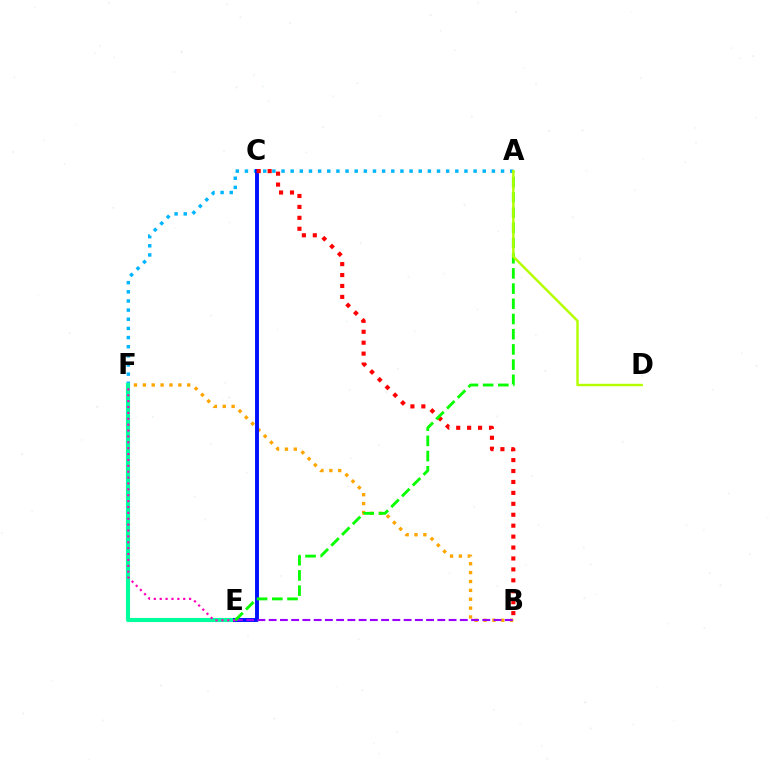{('A', 'F'): [{'color': '#00b5ff', 'line_style': 'dotted', 'thickness': 2.49}], ('E', 'F'): [{'color': '#00ff9d', 'line_style': 'solid', 'thickness': 2.96}, {'color': '#ff00bd', 'line_style': 'dotted', 'thickness': 1.6}], ('B', 'F'): [{'color': '#ffa500', 'line_style': 'dotted', 'thickness': 2.41}], ('C', 'E'): [{'color': '#0010ff', 'line_style': 'solid', 'thickness': 2.81}], ('B', 'E'): [{'color': '#9b00ff', 'line_style': 'dashed', 'thickness': 1.53}], ('B', 'C'): [{'color': '#ff0000', 'line_style': 'dotted', 'thickness': 2.97}], ('A', 'E'): [{'color': '#08ff00', 'line_style': 'dashed', 'thickness': 2.06}], ('A', 'D'): [{'color': '#b3ff00', 'line_style': 'solid', 'thickness': 1.75}]}